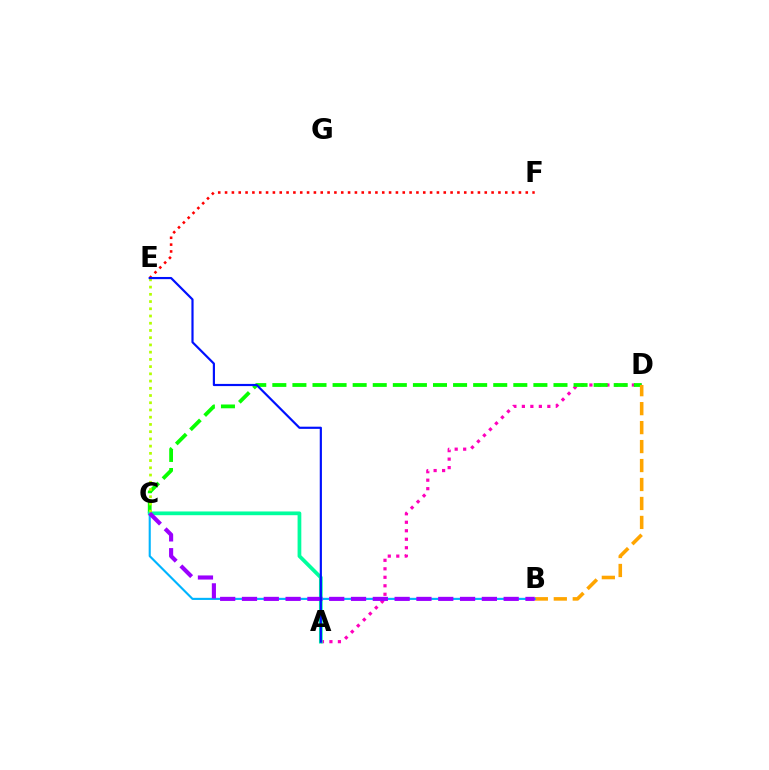{('A', 'D'): [{'color': '#ff00bd', 'line_style': 'dotted', 'thickness': 2.31}], ('C', 'D'): [{'color': '#08ff00', 'line_style': 'dashed', 'thickness': 2.73}], ('B', 'D'): [{'color': '#ffa500', 'line_style': 'dashed', 'thickness': 2.58}], ('A', 'C'): [{'color': '#00ff9d', 'line_style': 'solid', 'thickness': 2.69}], ('B', 'C'): [{'color': '#00b5ff', 'line_style': 'solid', 'thickness': 1.53}, {'color': '#9b00ff', 'line_style': 'dashed', 'thickness': 2.96}], ('C', 'E'): [{'color': '#b3ff00', 'line_style': 'dotted', 'thickness': 1.96}], ('E', 'F'): [{'color': '#ff0000', 'line_style': 'dotted', 'thickness': 1.86}], ('A', 'E'): [{'color': '#0010ff', 'line_style': 'solid', 'thickness': 1.57}]}